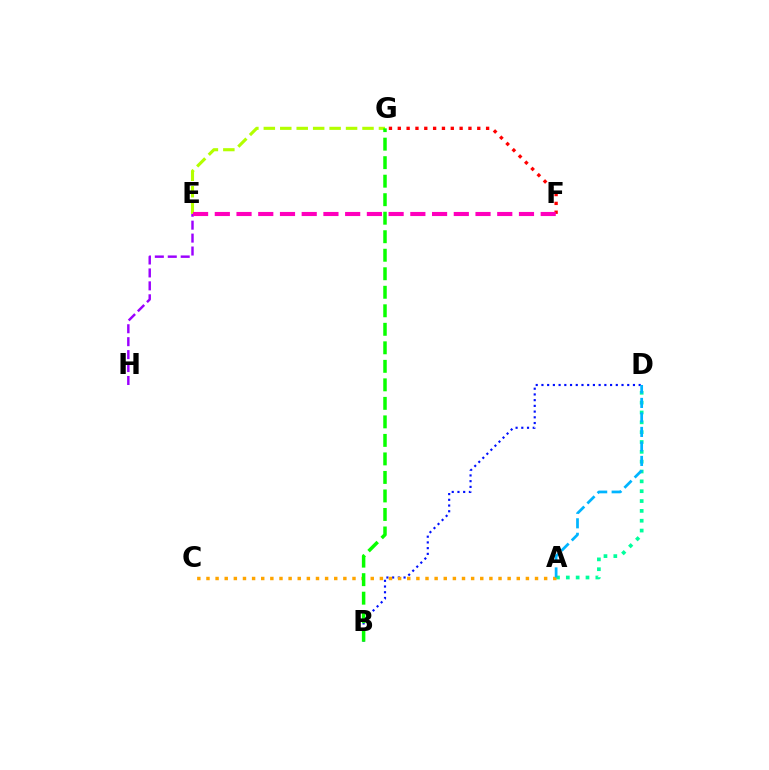{('A', 'D'): [{'color': '#00ff9d', 'line_style': 'dotted', 'thickness': 2.67}, {'color': '#00b5ff', 'line_style': 'dashed', 'thickness': 1.97}], ('B', 'D'): [{'color': '#0010ff', 'line_style': 'dotted', 'thickness': 1.55}], ('F', 'G'): [{'color': '#ff0000', 'line_style': 'dotted', 'thickness': 2.4}], ('E', 'G'): [{'color': '#b3ff00', 'line_style': 'dashed', 'thickness': 2.23}], ('A', 'C'): [{'color': '#ffa500', 'line_style': 'dotted', 'thickness': 2.48}], ('E', 'H'): [{'color': '#9b00ff', 'line_style': 'dashed', 'thickness': 1.76}], ('E', 'F'): [{'color': '#ff00bd', 'line_style': 'dashed', 'thickness': 2.95}], ('B', 'G'): [{'color': '#08ff00', 'line_style': 'dashed', 'thickness': 2.52}]}